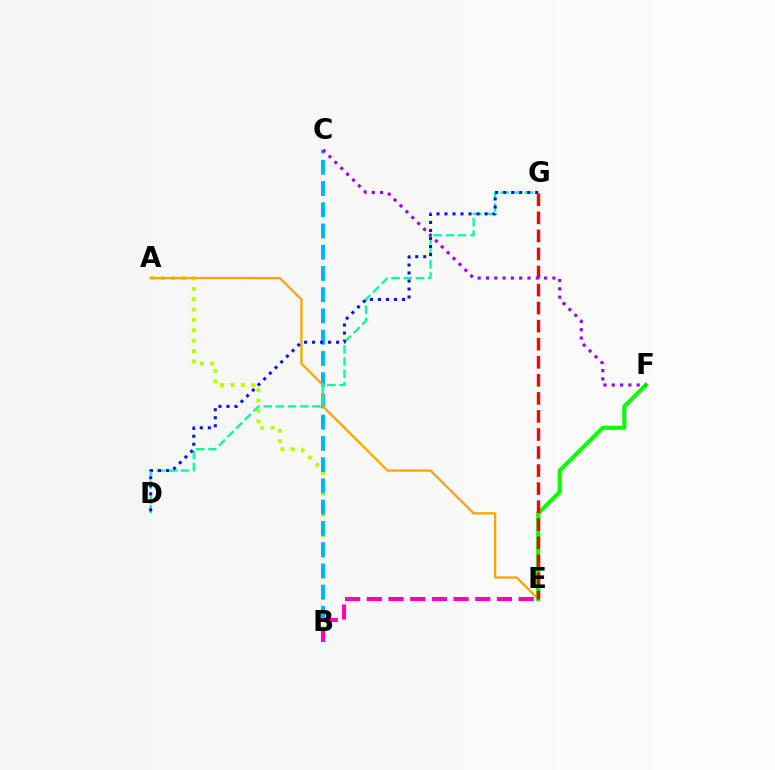{('A', 'B'): [{'color': '#b3ff00', 'line_style': 'dotted', 'thickness': 2.82}], ('B', 'C'): [{'color': '#00b5ff', 'line_style': 'dashed', 'thickness': 2.89}], ('A', 'E'): [{'color': '#ffa500', 'line_style': 'solid', 'thickness': 1.66}], ('D', 'G'): [{'color': '#00ff9d', 'line_style': 'dashed', 'thickness': 1.65}, {'color': '#0010ff', 'line_style': 'dotted', 'thickness': 2.18}], ('E', 'F'): [{'color': '#08ff00', 'line_style': 'solid', 'thickness': 2.93}], ('E', 'G'): [{'color': '#ff0000', 'line_style': 'dashed', 'thickness': 2.45}], ('B', 'E'): [{'color': '#ff00bd', 'line_style': 'dashed', 'thickness': 2.95}], ('C', 'F'): [{'color': '#9b00ff', 'line_style': 'dotted', 'thickness': 2.26}]}